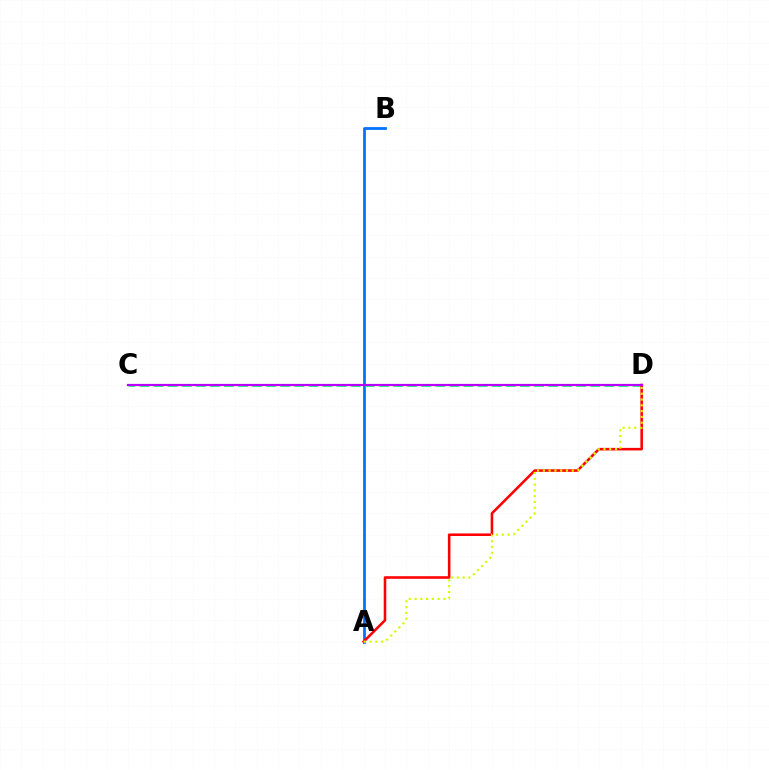{('A', 'B'): [{'color': '#0074ff', 'line_style': 'solid', 'thickness': 2.0}], ('C', 'D'): [{'color': '#00ff5c', 'line_style': 'dashed', 'thickness': 1.91}, {'color': '#b900ff', 'line_style': 'solid', 'thickness': 1.58}], ('A', 'D'): [{'color': '#ff0000', 'line_style': 'solid', 'thickness': 1.85}, {'color': '#d1ff00', 'line_style': 'dotted', 'thickness': 1.57}]}